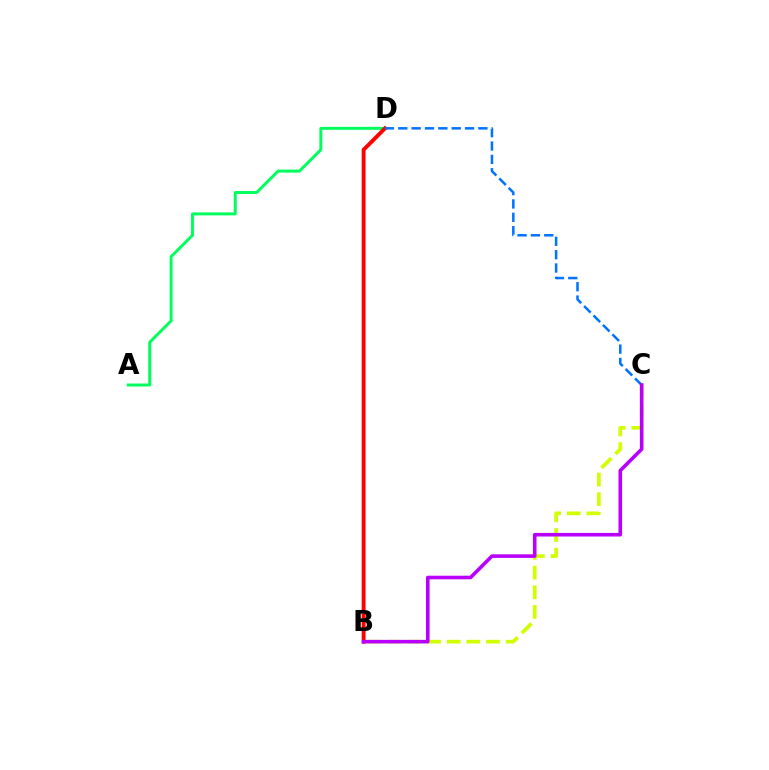{('A', 'D'): [{'color': '#00ff5c', 'line_style': 'solid', 'thickness': 2.14}], ('B', 'D'): [{'color': '#ff0000', 'line_style': 'solid', 'thickness': 2.8}], ('B', 'C'): [{'color': '#d1ff00', 'line_style': 'dashed', 'thickness': 2.67}, {'color': '#b900ff', 'line_style': 'solid', 'thickness': 2.59}], ('C', 'D'): [{'color': '#0074ff', 'line_style': 'dashed', 'thickness': 1.81}]}